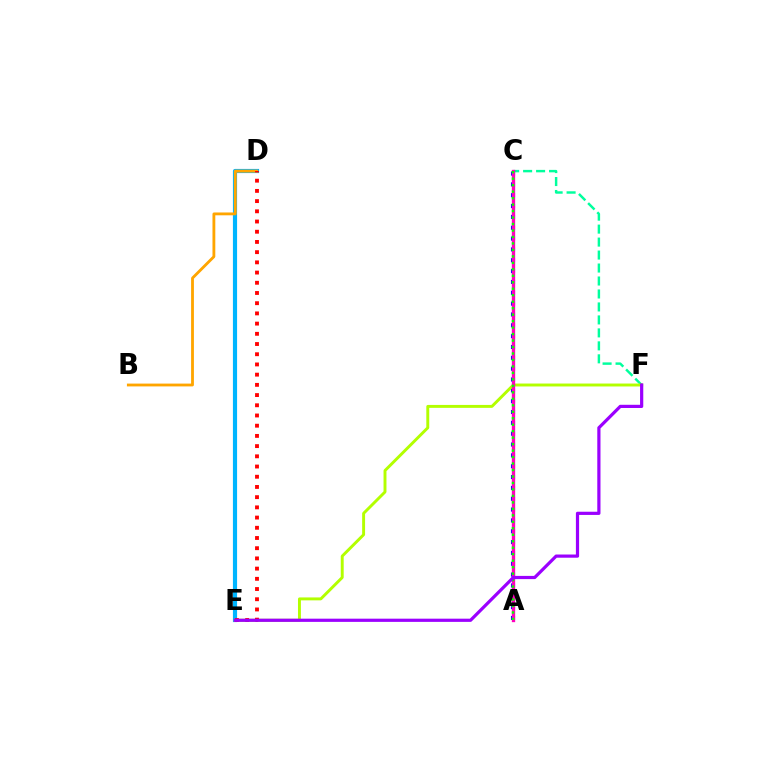{('D', 'E'): [{'color': '#00b5ff', 'line_style': 'solid', 'thickness': 3.0}, {'color': '#ff0000', 'line_style': 'dotted', 'thickness': 2.77}], ('C', 'F'): [{'color': '#00ff9d', 'line_style': 'dashed', 'thickness': 1.76}], ('A', 'C'): [{'color': '#0010ff', 'line_style': 'dotted', 'thickness': 2.94}, {'color': '#ff00bd', 'line_style': 'solid', 'thickness': 2.39}, {'color': '#08ff00', 'line_style': 'dotted', 'thickness': 1.76}], ('E', 'F'): [{'color': '#b3ff00', 'line_style': 'solid', 'thickness': 2.11}, {'color': '#9b00ff', 'line_style': 'solid', 'thickness': 2.3}], ('B', 'D'): [{'color': '#ffa500', 'line_style': 'solid', 'thickness': 2.03}]}